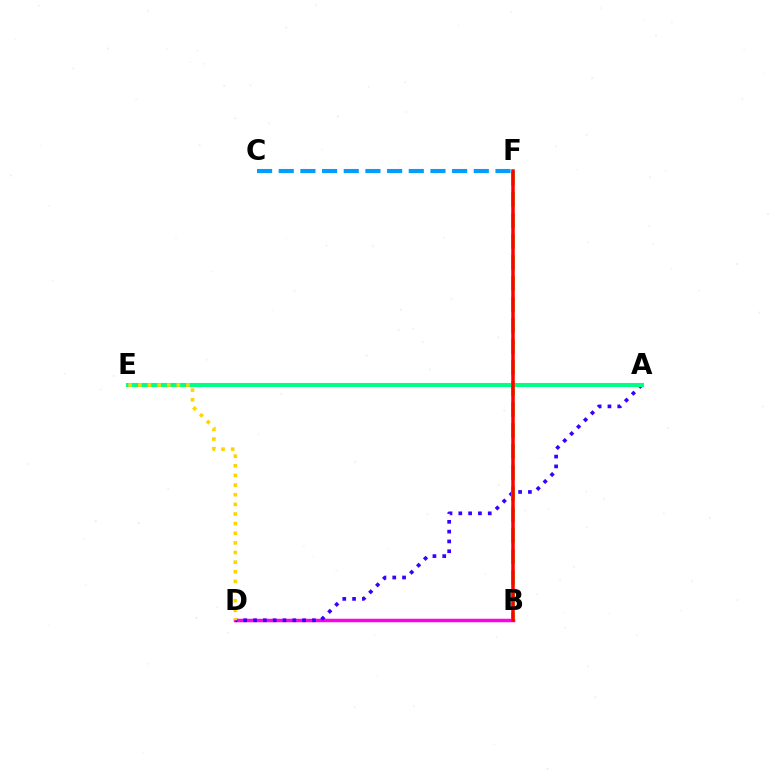{('B', 'D'): [{'color': '#ff00ed', 'line_style': 'solid', 'thickness': 2.5}], ('A', 'D'): [{'color': '#3700ff', 'line_style': 'dotted', 'thickness': 2.66}], ('A', 'E'): [{'color': '#00ff86', 'line_style': 'solid', 'thickness': 2.93}], ('D', 'E'): [{'color': '#ffd500', 'line_style': 'dotted', 'thickness': 2.62}], ('C', 'F'): [{'color': '#009eff', 'line_style': 'dashed', 'thickness': 2.94}], ('B', 'F'): [{'color': '#4fff00', 'line_style': 'dashed', 'thickness': 2.86}, {'color': '#ff0000', 'line_style': 'solid', 'thickness': 2.53}]}